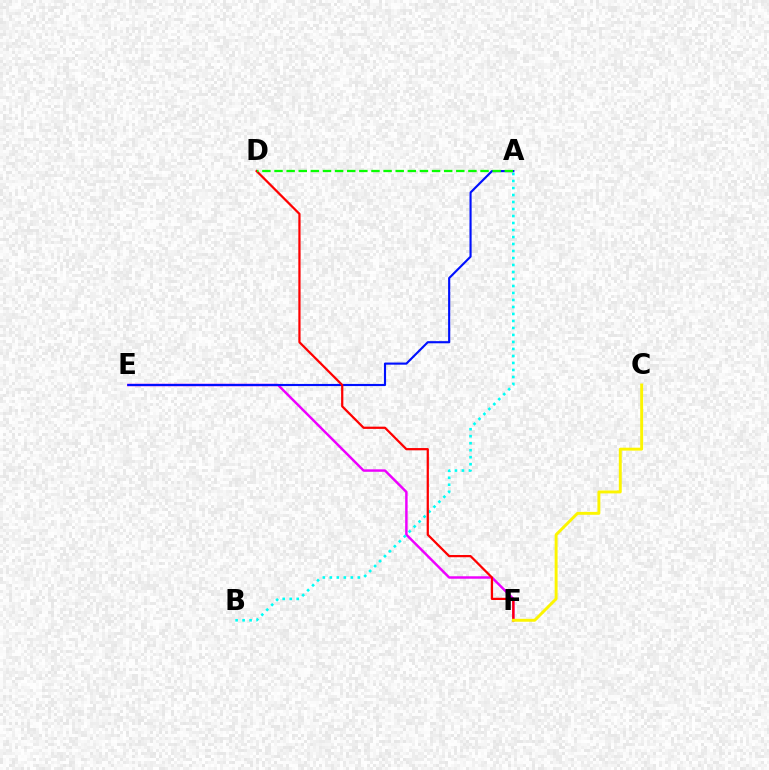{('E', 'F'): [{'color': '#ee00ff', 'line_style': 'solid', 'thickness': 1.77}], ('A', 'E'): [{'color': '#0010ff', 'line_style': 'solid', 'thickness': 1.54}], ('A', 'B'): [{'color': '#00fff6', 'line_style': 'dotted', 'thickness': 1.9}], ('D', 'F'): [{'color': '#ff0000', 'line_style': 'solid', 'thickness': 1.61}], ('C', 'F'): [{'color': '#fcf500', 'line_style': 'solid', 'thickness': 2.11}], ('A', 'D'): [{'color': '#08ff00', 'line_style': 'dashed', 'thickness': 1.65}]}